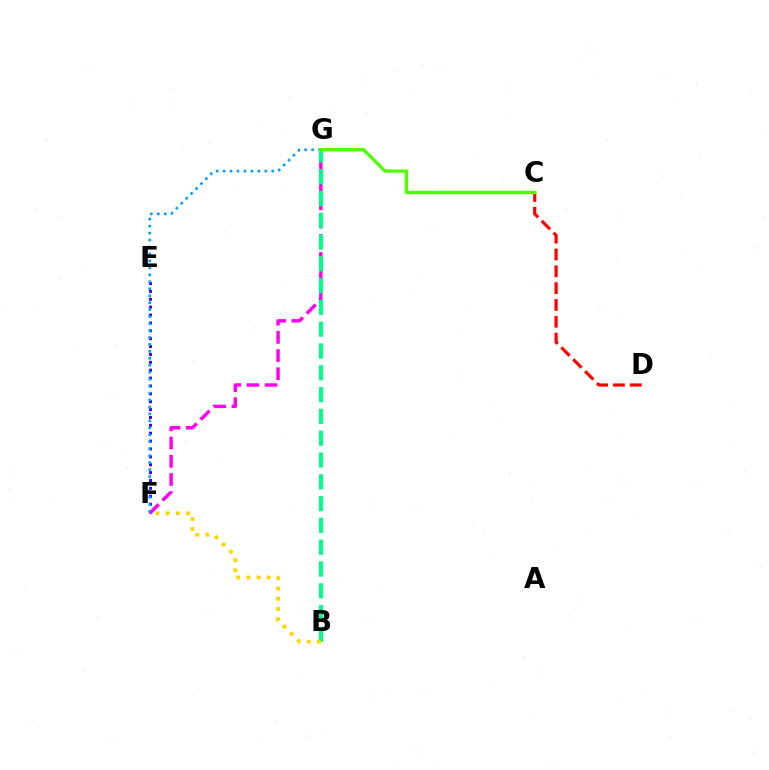{('E', 'F'): [{'color': '#3700ff', 'line_style': 'dotted', 'thickness': 2.14}], ('F', 'G'): [{'color': '#ff00ed', 'line_style': 'dashed', 'thickness': 2.47}, {'color': '#009eff', 'line_style': 'dotted', 'thickness': 1.89}], ('C', 'D'): [{'color': '#ff0000', 'line_style': 'dashed', 'thickness': 2.29}], ('B', 'G'): [{'color': '#00ff86', 'line_style': 'dashed', 'thickness': 2.96}], ('B', 'F'): [{'color': '#ffd500', 'line_style': 'dotted', 'thickness': 2.77}], ('C', 'G'): [{'color': '#4fff00', 'line_style': 'solid', 'thickness': 2.41}]}